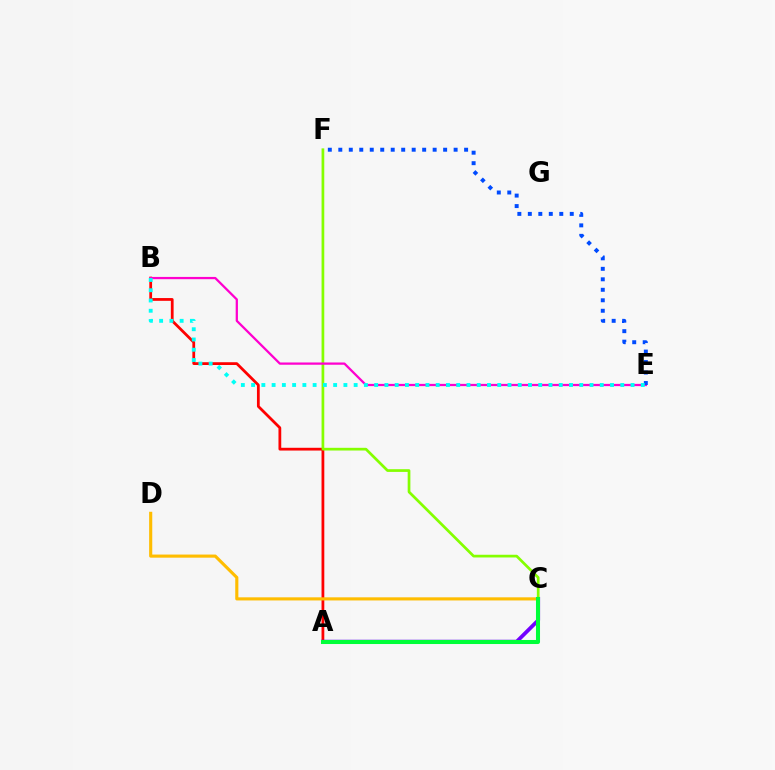{('A', 'B'): [{'color': '#ff0000', 'line_style': 'solid', 'thickness': 1.99}], ('C', 'F'): [{'color': '#84ff00', 'line_style': 'solid', 'thickness': 1.95}], ('B', 'E'): [{'color': '#ff00cf', 'line_style': 'solid', 'thickness': 1.63}, {'color': '#00fff6', 'line_style': 'dotted', 'thickness': 2.79}], ('E', 'F'): [{'color': '#004bff', 'line_style': 'dotted', 'thickness': 2.85}], ('A', 'C'): [{'color': '#7200ff', 'line_style': 'solid', 'thickness': 2.73}, {'color': '#00ff39', 'line_style': 'solid', 'thickness': 2.91}], ('C', 'D'): [{'color': '#ffbd00', 'line_style': 'solid', 'thickness': 2.25}]}